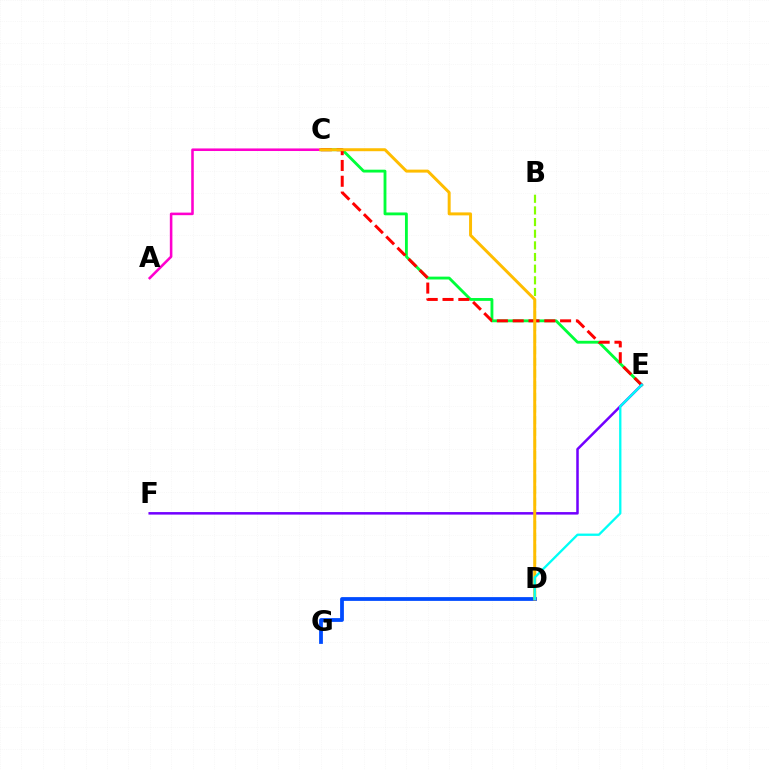{('B', 'D'): [{'color': '#84ff00', 'line_style': 'dashed', 'thickness': 1.58}], ('C', 'E'): [{'color': '#00ff39', 'line_style': 'solid', 'thickness': 2.05}, {'color': '#ff0000', 'line_style': 'dashed', 'thickness': 2.15}], ('A', 'C'): [{'color': '#ff00cf', 'line_style': 'solid', 'thickness': 1.85}], ('D', 'G'): [{'color': '#004bff', 'line_style': 'solid', 'thickness': 2.72}], ('E', 'F'): [{'color': '#7200ff', 'line_style': 'solid', 'thickness': 1.81}], ('C', 'D'): [{'color': '#ffbd00', 'line_style': 'solid', 'thickness': 2.14}], ('D', 'E'): [{'color': '#00fff6', 'line_style': 'solid', 'thickness': 1.66}]}